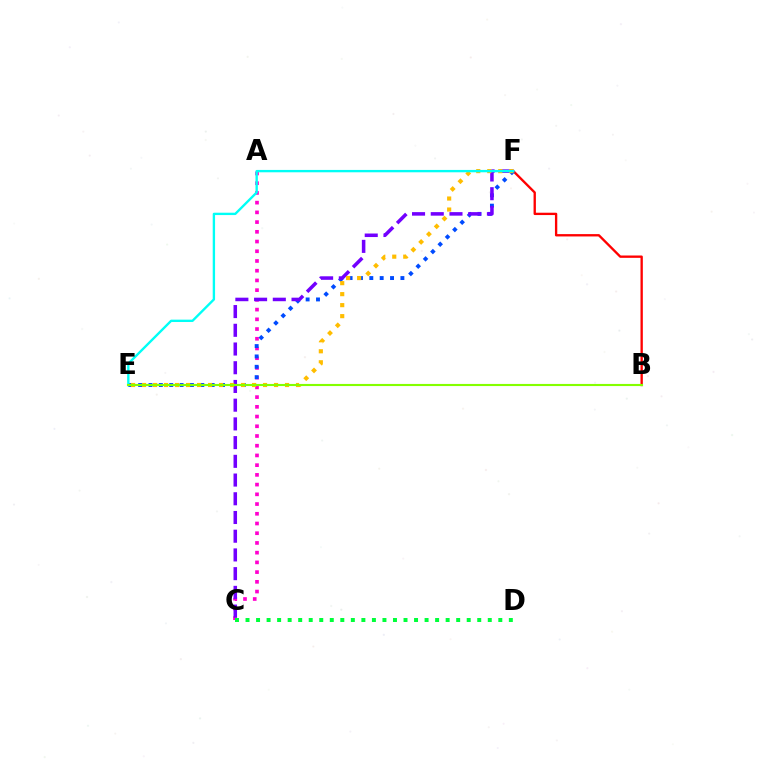{('B', 'F'): [{'color': '#ff0000', 'line_style': 'solid', 'thickness': 1.69}], ('A', 'C'): [{'color': '#ff00cf', 'line_style': 'dotted', 'thickness': 2.64}], ('E', 'F'): [{'color': '#004bff', 'line_style': 'dotted', 'thickness': 2.82}, {'color': '#ffbd00', 'line_style': 'dotted', 'thickness': 2.99}, {'color': '#00fff6', 'line_style': 'solid', 'thickness': 1.7}], ('C', 'D'): [{'color': '#00ff39', 'line_style': 'dotted', 'thickness': 2.86}], ('C', 'F'): [{'color': '#7200ff', 'line_style': 'dashed', 'thickness': 2.54}], ('B', 'E'): [{'color': '#84ff00', 'line_style': 'solid', 'thickness': 1.53}]}